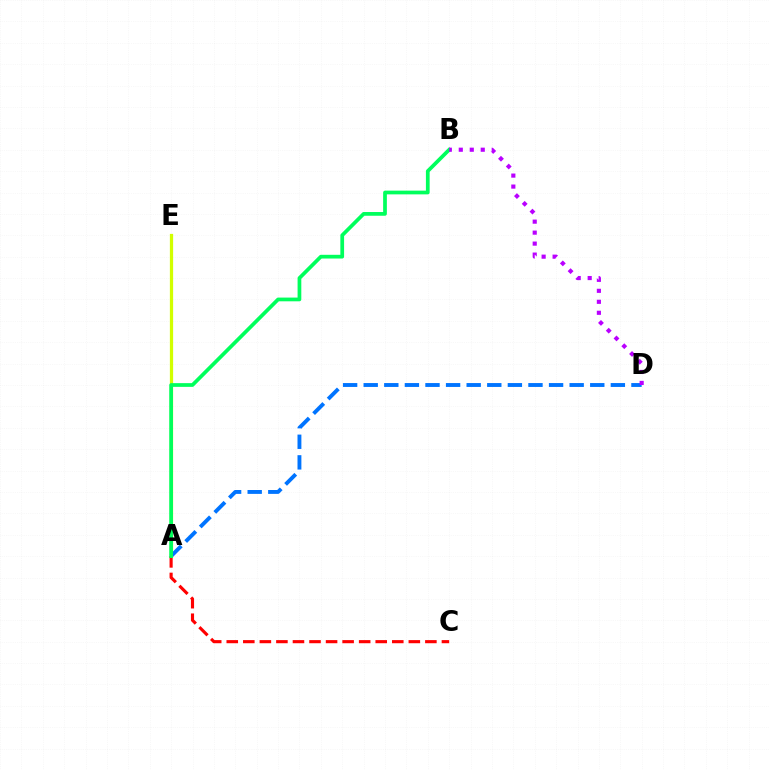{('A', 'E'): [{'color': '#d1ff00', 'line_style': 'solid', 'thickness': 2.34}], ('A', 'C'): [{'color': '#ff0000', 'line_style': 'dashed', 'thickness': 2.25}], ('A', 'D'): [{'color': '#0074ff', 'line_style': 'dashed', 'thickness': 2.8}], ('A', 'B'): [{'color': '#00ff5c', 'line_style': 'solid', 'thickness': 2.68}], ('B', 'D'): [{'color': '#b900ff', 'line_style': 'dotted', 'thickness': 2.98}]}